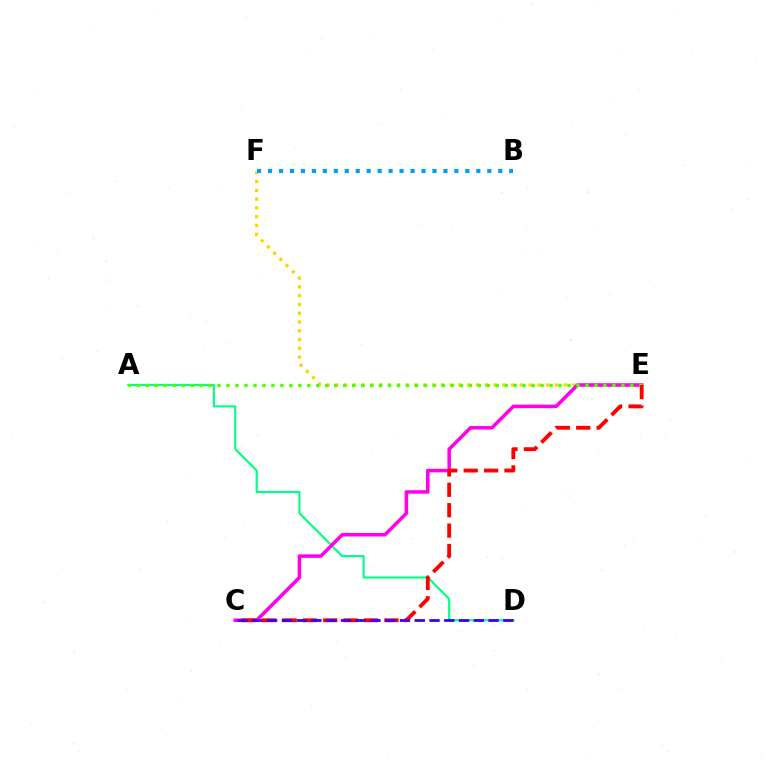{('A', 'D'): [{'color': '#00ff86', 'line_style': 'solid', 'thickness': 1.54}], ('E', 'F'): [{'color': '#ffd500', 'line_style': 'dotted', 'thickness': 2.39}], ('C', 'E'): [{'color': '#ff00ed', 'line_style': 'solid', 'thickness': 2.53}, {'color': '#ff0000', 'line_style': 'dashed', 'thickness': 2.77}], ('A', 'E'): [{'color': '#4fff00', 'line_style': 'dotted', 'thickness': 2.44}], ('B', 'F'): [{'color': '#009eff', 'line_style': 'dotted', 'thickness': 2.98}], ('C', 'D'): [{'color': '#3700ff', 'line_style': 'dashed', 'thickness': 2.01}]}